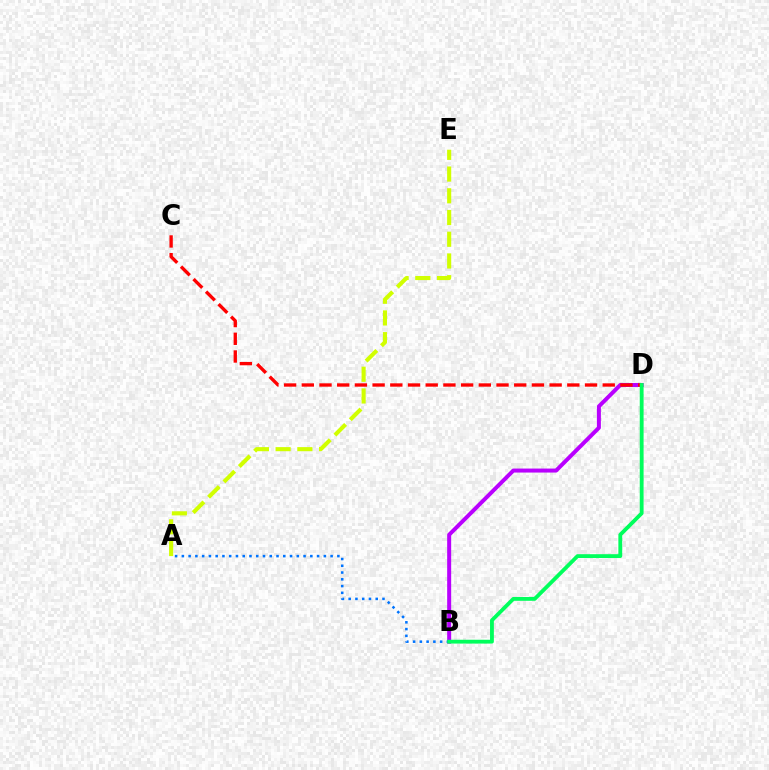{('B', 'D'): [{'color': '#b900ff', 'line_style': 'solid', 'thickness': 2.88}, {'color': '#00ff5c', 'line_style': 'solid', 'thickness': 2.76}], ('A', 'B'): [{'color': '#0074ff', 'line_style': 'dotted', 'thickness': 1.84}], ('C', 'D'): [{'color': '#ff0000', 'line_style': 'dashed', 'thickness': 2.4}], ('A', 'E'): [{'color': '#d1ff00', 'line_style': 'dashed', 'thickness': 2.95}]}